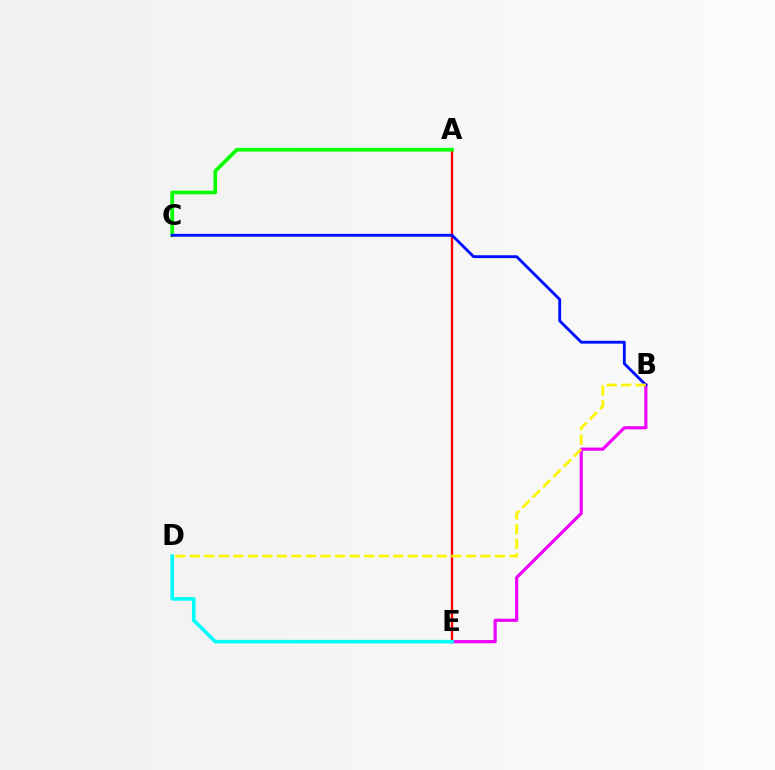{('B', 'E'): [{'color': '#ee00ff', 'line_style': 'solid', 'thickness': 2.28}], ('A', 'E'): [{'color': '#ff0000', 'line_style': 'solid', 'thickness': 1.71}], ('A', 'C'): [{'color': '#08ff00', 'line_style': 'solid', 'thickness': 2.66}], ('D', 'E'): [{'color': '#00fff6', 'line_style': 'solid', 'thickness': 2.59}], ('B', 'C'): [{'color': '#0010ff', 'line_style': 'solid', 'thickness': 2.06}], ('B', 'D'): [{'color': '#fcf500', 'line_style': 'dashed', 'thickness': 1.97}]}